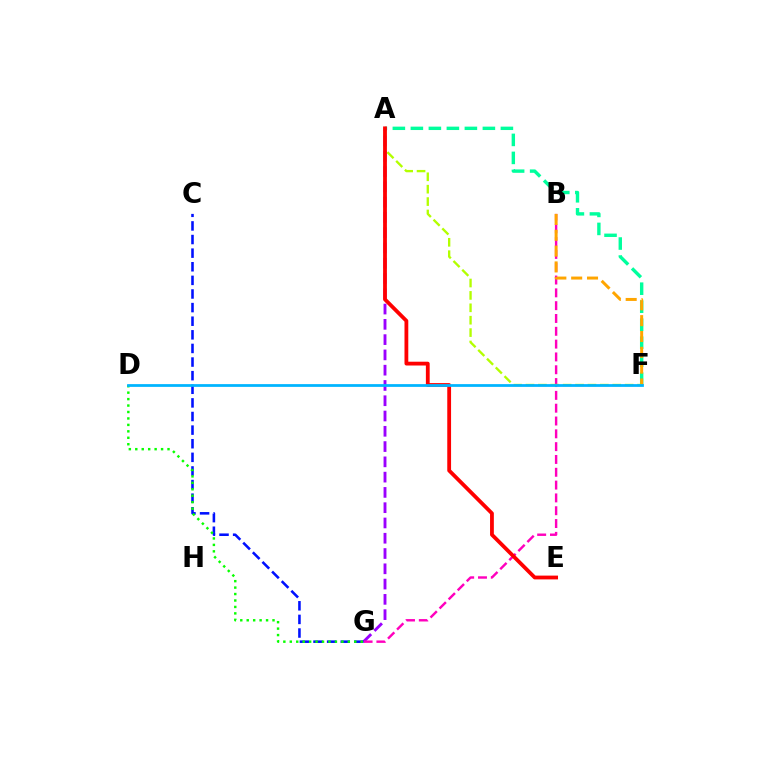{('A', 'F'): [{'color': '#00ff9d', 'line_style': 'dashed', 'thickness': 2.45}, {'color': '#b3ff00', 'line_style': 'dashed', 'thickness': 1.68}], ('A', 'G'): [{'color': '#9b00ff', 'line_style': 'dashed', 'thickness': 2.08}], ('B', 'G'): [{'color': '#ff00bd', 'line_style': 'dashed', 'thickness': 1.74}], ('C', 'G'): [{'color': '#0010ff', 'line_style': 'dashed', 'thickness': 1.85}], ('B', 'F'): [{'color': '#ffa500', 'line_style': 'dashed', 'thickness': 2.15}], ('D', 'G'): [{'color': '#08ff00', 'line_style': 'dotted', 'thickness': 1.75}], ('A', 'E'): [{'color': '#ff0000', 'line_style': 'solid', 'thickness': 2.73}], ('D', 'F'): [{'color': '#00b5ff', 'line_style': 'solid', 'thickness': 1.98}]}